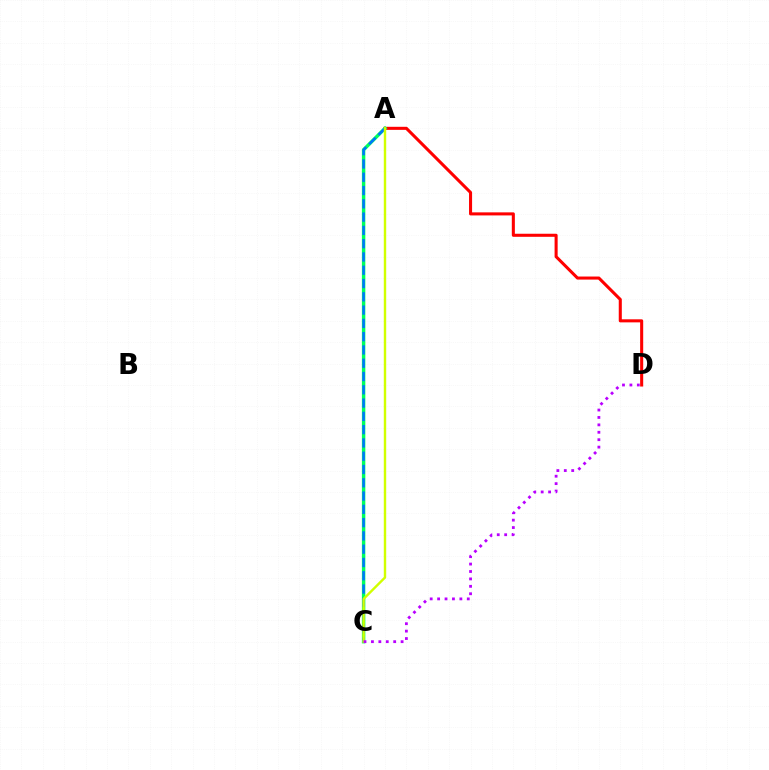{('A', 'D'): [{'color': '#ff0000', 'line_style': 'solid', 'thickness': 2.2}], ('A', 'C'): [{'color': '#00ff5c', 'line_style': 'solid', 'thickness': 2.48}, {'color': '#0074ff', 'line_style': 'dashed', 'thickness': 1.8}, {'color': '#d1ff00', 'line_style': 'solid', 'thickness': 1.74}], ('C', 'D'): [{'color': '#b900ff', 'line_style': 'dotted', 'thickness': 2.02}]}